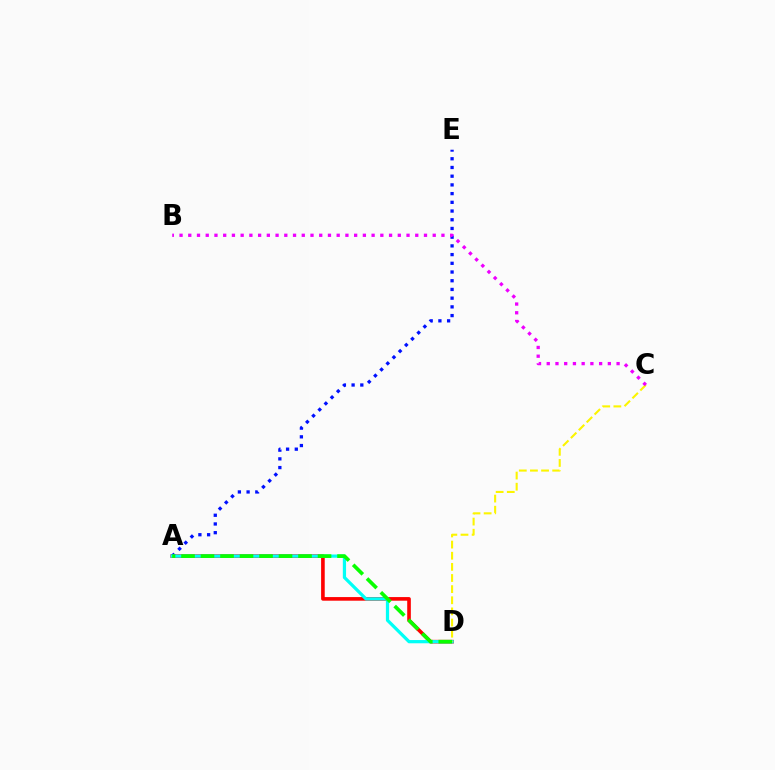{('A', 'D'): [{'color': '#ff0000', 'line_style': 'solid', 'thickness': 2.61}, {'color': '#00fff6', 'line_style': 'solid', 'thickness': 2.33}, {'color': '#08ff00', 'line_style': 'dashed', 'thickness': 2.65}], ('A', 'E'): [{'color': '#0010ff', 'line_style': 'dotted', 'thickness': 2.37}], ('C', 'D'): [{'color': '#fcf500', 'line_style': 'dashed', 'thickness': 1.51}], ('B', 'C'): [{'color': '#ee00ff', 'line_style': 'dotted', 'thickness': 2.37}]}